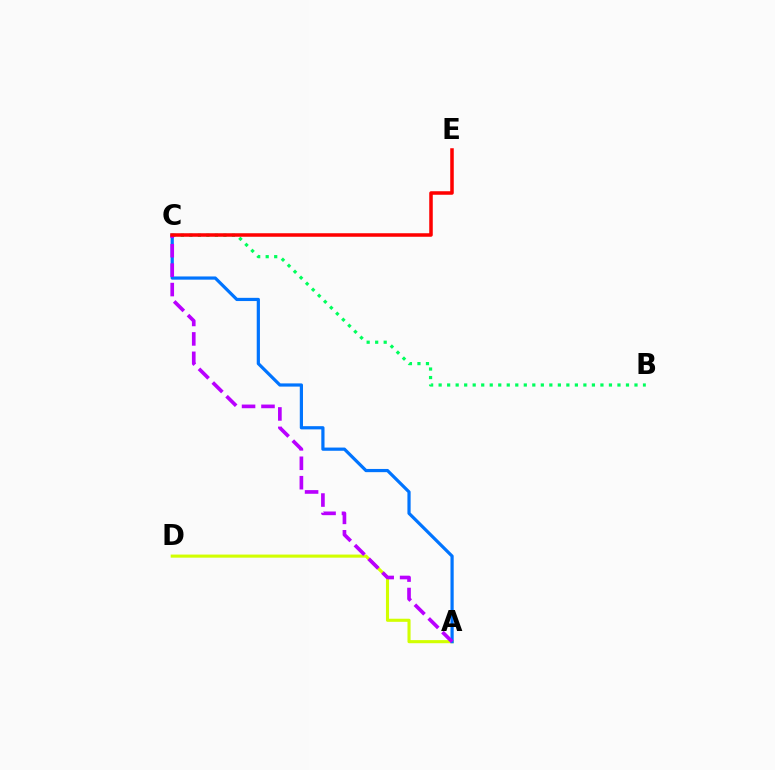{('A', 'D'): [{'color': '#d1ff00', 'line_style': 'solid', 'thickness': 2.23}], ('B', 'C'): [{'color': '#00ff5c', 'line_style': 'dotted', 'thickness': 2.31}], ('A', 'C'): [{'color': '#0074ff', 'line_style': 'solid', 'thickness': 2.31}, {'color': '#b900ff', 'line_style': 'dashed', 'thickness': 2.64}], ('C', 'E'): [{'color': '#ff0000', 'line_style': 'solid', 'thickness': 2.53}]}